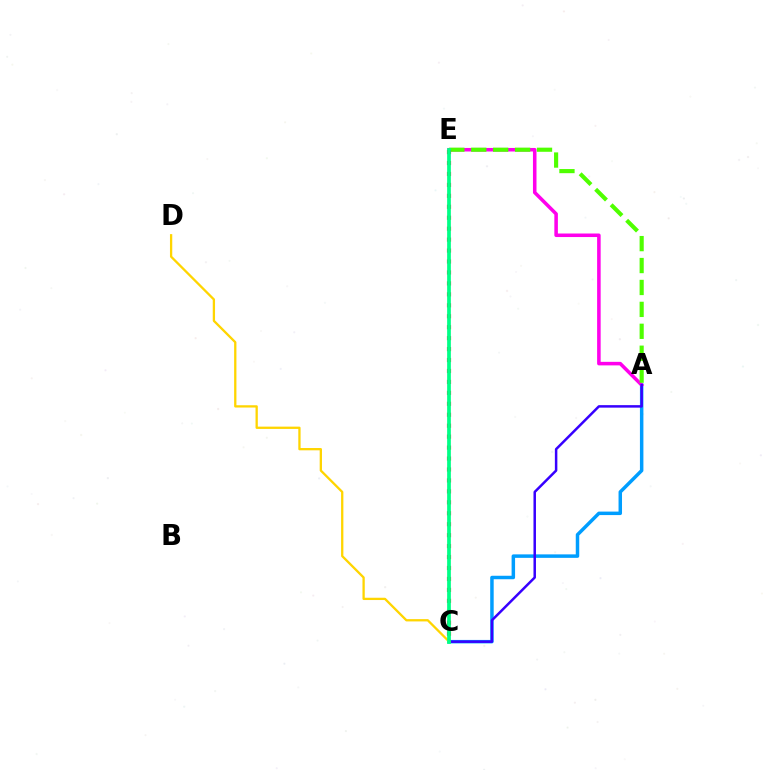{('A', 'C'): [{'color': '#009eff', 'line_style': 'solid', 'thickness': 2.51}, {'color': '#3700ff', 'line_style': 'solid', 'thickness': 1.8}], ('A', 'E'): [{'color': '#ff00ed', 'line_style': 'solid', 'thickness': 2.55}, {'color': '#4fff00', 'line_style': 'dashed', 'thickness': 2.98}], ('C', 'D'): [{'color': '#ffd500', 'line_style': 'solid', 'thickness': 1.65}], ('C', 'E'): [{'color': '#ff0000', 'line_style': 'dotted', 'thickness': 2.97}, {'color': '#00ff86', 'line_style': 'solid', 'thickness': 2.69}]}